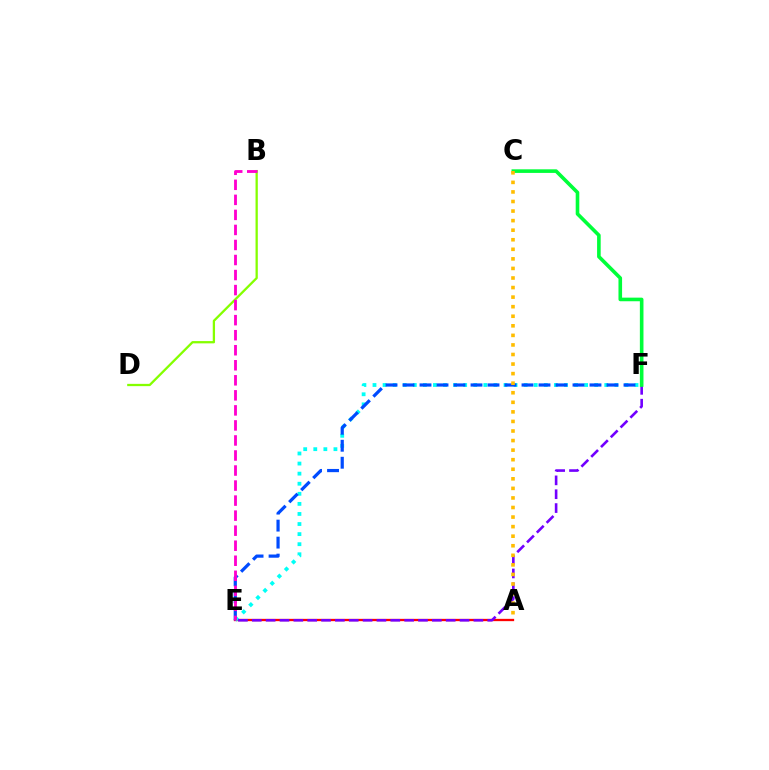{('A', 'E'): [{'color': '#ff0000', 'line_style': 'solid', 'thickness': 1.66}], ('E', 'F'): [{'color': '#00fff6', 'line_style': 'dotted', 'thickness': 2.74}, {'color': '#7200ff', 'line_style': 'dashed', 'thickness': 1.88}, {'color': '#004bff', 'line_style': 'dashed', 'thickness': 2.31}], ('B', 'D'): [{'color': '#84ff00', 'line_style': 'solid', 'thickness': 1.64}], ('B', 'E'): [{'color': '#ff00cf', 'line_style': 'dashed', 'thickness': 2.04}], ('C', 'F'): [{'color': '#00ff39', 'line_style': 'solid', 'thickness': 2.6}], ('A', 'C'): [{'color': '#ffbd00', 'line_style': 'dotted', 'thickness': 2.6}]}